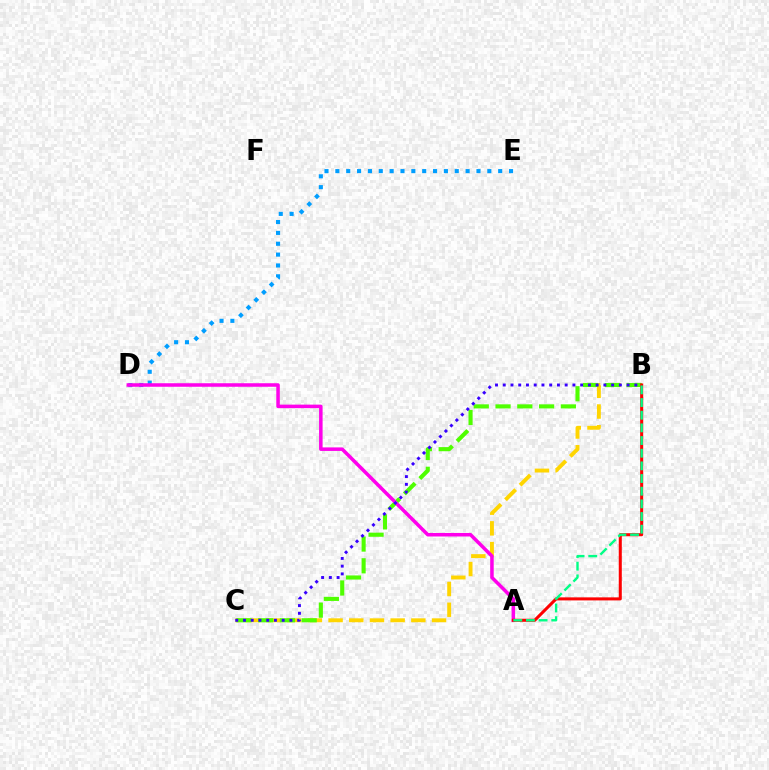{('B', 'C'): [{'color': '#ffd500', 'line_style': 'dashed', 'thickness': 2.81}, {'color': '#4fff00', 'line_style': 'dashed', 'thickness': 2.96}, {'color': '#3700ff', 'line_style': 'dotted', 'thickness': 2.1}], ('D', 'E'): [{'color': '#009eff', 'line_style': 'dotted', 'thickness': 2.95}], ('A', 'D'): [{'color': '#ff00ed', 'line_style': 'solid', 'thickness': 2.54}], ('A', 'B'): [{'color': '#ff0000', 'line_style': 'solid', 'thickness': 2.19}, {'color': '#00ff86', 'line_style': 'dashed', 'thickness': 1.72}]}